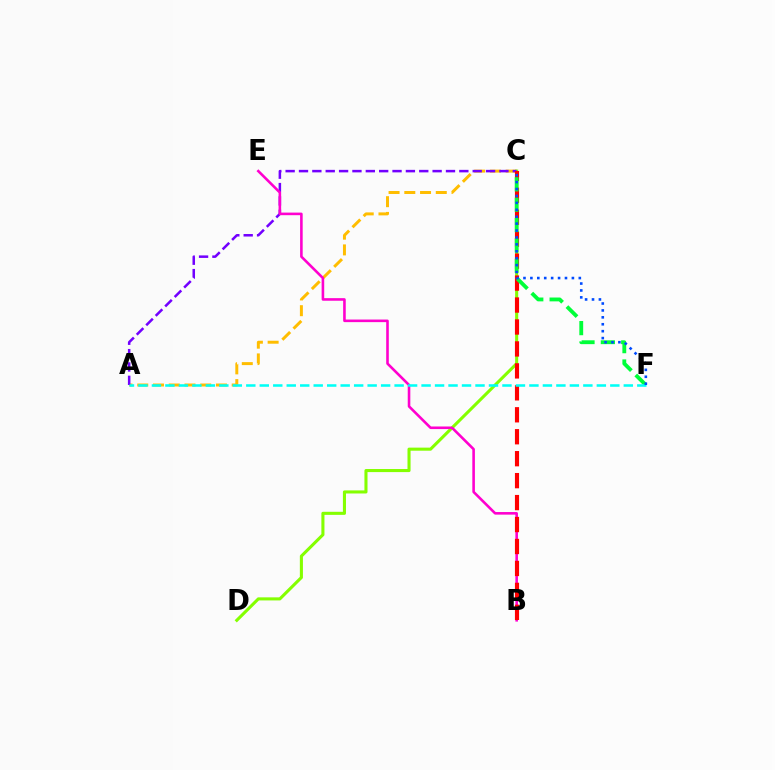{('A', 'C'): [{'color': '#ffbd00', 'line_style': 'dashed', 'thickness': 2.14}, {'color': '#7200ff', 'line_style': 'dashed', 'thickness': 1.82}], ('C', 'D'): [{'color': '#84ff00', 'line_style': 'solid', 'thickness': 2.21}], ('B', 'E'): [{'color': '#ff00cf', 'line_style': 'solid', 'thickness': 1.87}], ('B', 'C'): [{'color': '#ff0000', 'line_style': 'dashed', 'thickness': 2.98}], ('C', 'F'): [{'color': '#00ff39', 'line_style': 'dashed', 'thickness': 2.77}, {'color': '#004bff', 'line_style': 'dotted', 'thickness': 1.88}], ('A', 'F'): [{'color': '#00fff6', 'line_style': 'dashed', 'thickness': 1.83}]}